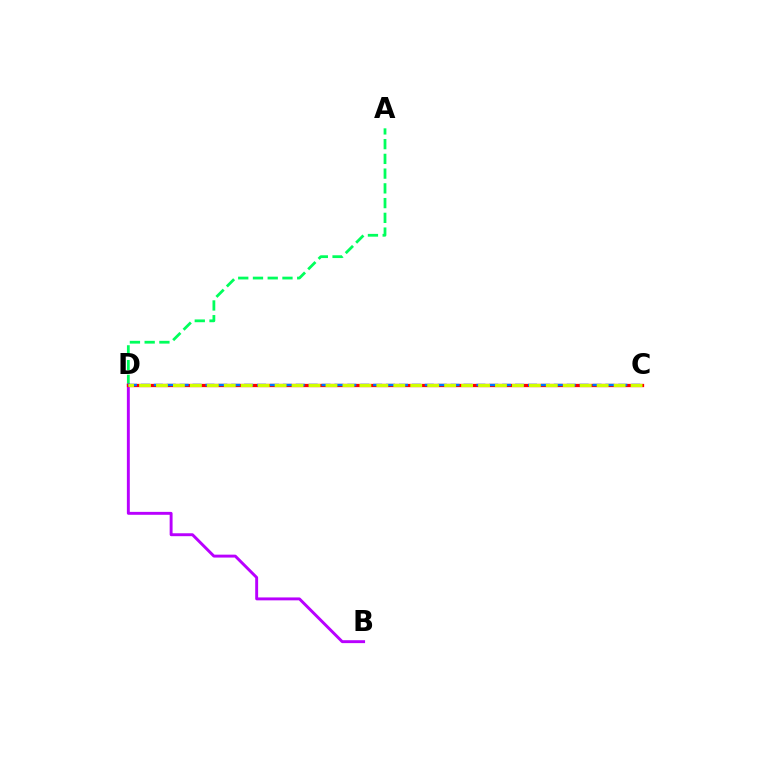{('A', 'D'): [{'color': '#00ff5c', 'line_style': 'dashed', 'thickness': 2.0}], ('B', 'D'): [{'color': '#b900ff', 'line_style': 'solid', 'thickness': 2.1}], ('C', 'D'): [{'color': '#ff0000', 'line_style': 'solid', 'thickness': 2.36}, {'color': '#0074ff', 'line_style': 'dashed', 'thickness': 1.75}, {'color': '#d1ff00', 'line_style': 'dashed', 'thickness': 2.3}]}